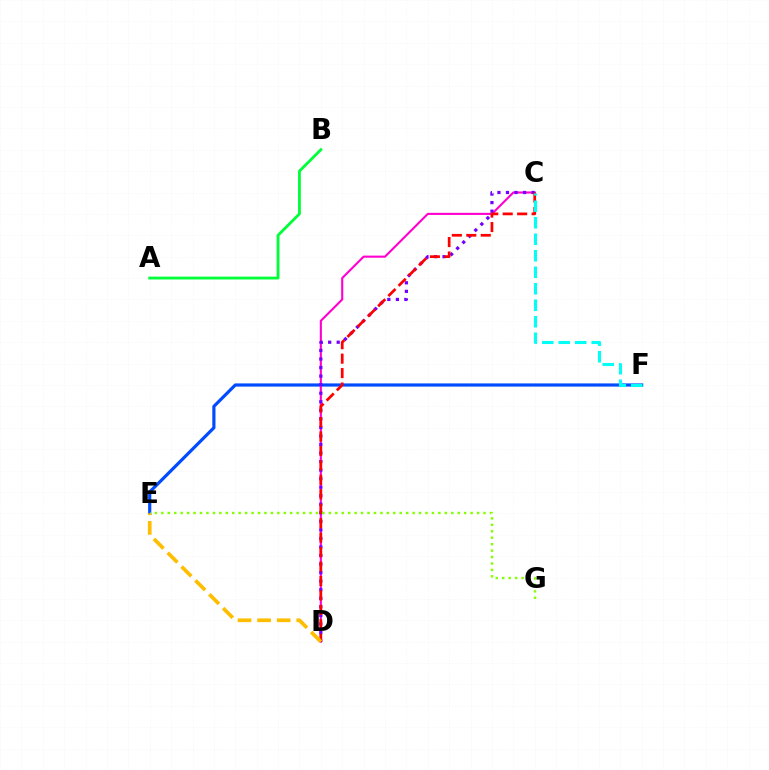{('E', 'F'): [{'color': '#004bff', 'line_style': 'solid', 'thickness': 2.29}], ('C', 'D'): [{'color': '#ff00cf', 'line_style': 'solid', 'thickness': 1.52}, {'color': '#7200ff', 'line_style': 'dotted', 'thickness': 2.32}, {'color': '#ff0000', 'line_style': 'dashed', 'thickness': 1.96}], ('D', 'E'): [{'color': '#ffbd00', 'line_style': 'dashed', 'thickness': 2.66}], ('E', 'G'): [{'color': '#84ff00', 'line_style': 'dotted', 'thickness': 1.75}], ('C', 'F'): [{'color': '#00fff6', 'line_style': 'dashed', 'thickness': 2.24}], ('A', 'B'): [{'color': '#00ff39', 'line_style': 'solid', 'thickness': 2.04}]}